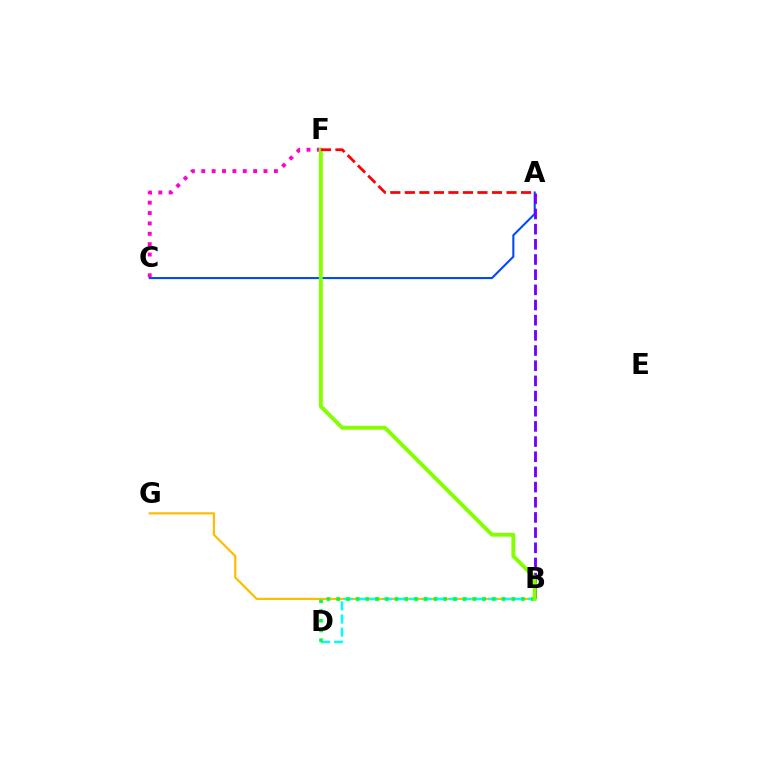{('B', 'G'): [{'color': '#ffbd00', 'line_style': 'solid', 'thickness': 1.58}], ('A', 'C'): [{'color': '#004bff', 'line_style': 'solid', 'thickness': 1.51}], ('C', 'F'): [{'color': '#ff00cf', 'line_style': 'dotted', 'thickness': 2.82}], ('A', 'B'): [{'color': '#7200ff', 'line_style': 'dashed', 'thickness': 2.06}], ('B', 'D'): [{'color': '#00fff6', 'line_style': 'dashed', 'thickness': 1.79}, {'color': '#00ff39', 'line_style': 'dotted', 'thickness': 2.64}], ('B', 'F'): [{'color': '#84ff00', 'line_style': 'solid', 'thickness': 2.81}], ('A', 'F'): [{'color': '#ff0000', 'line_style': 'dashed', 'thickness': 1.97}]}